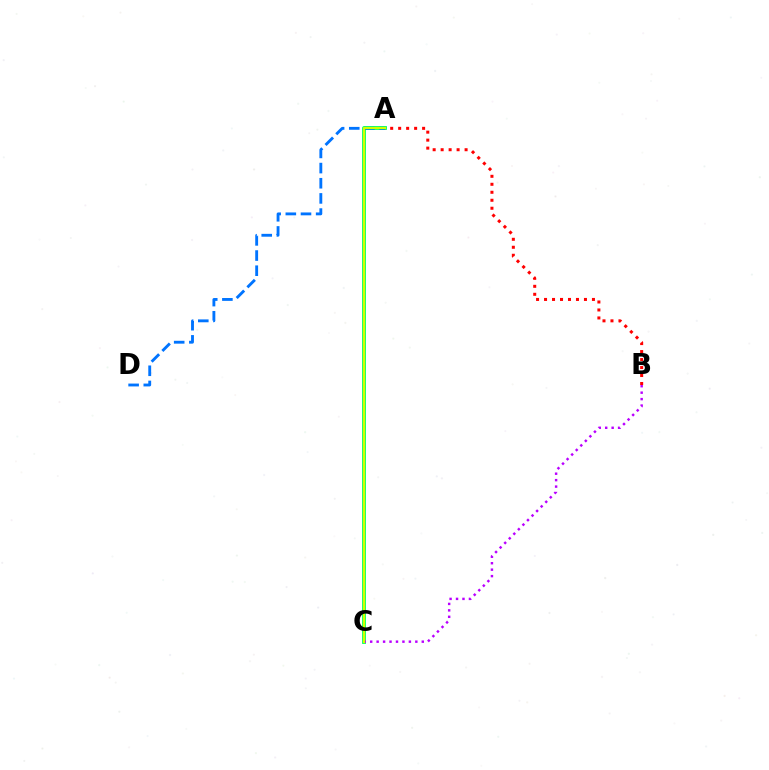{('A', 'C'): [{'color': '#00ff5c', 'line_style': 'solid', 'thickness': 2.74}, {'color': '#d1ff00', 'line_style': 'solid', 'thickness': 1.52}], ('B', 'C'): [{'color': '#b900ff', 'line_style': 'dotted', 'thickness': 1.75}], ('A', 'D'): [{'color': '#0074ff', 'line_style': 'dashed', 'thickness': 2.06}], ('A', 'B'): [{'color': '#ff0000', 'line_style': 'dotted', 'thickness': 2.17}]}